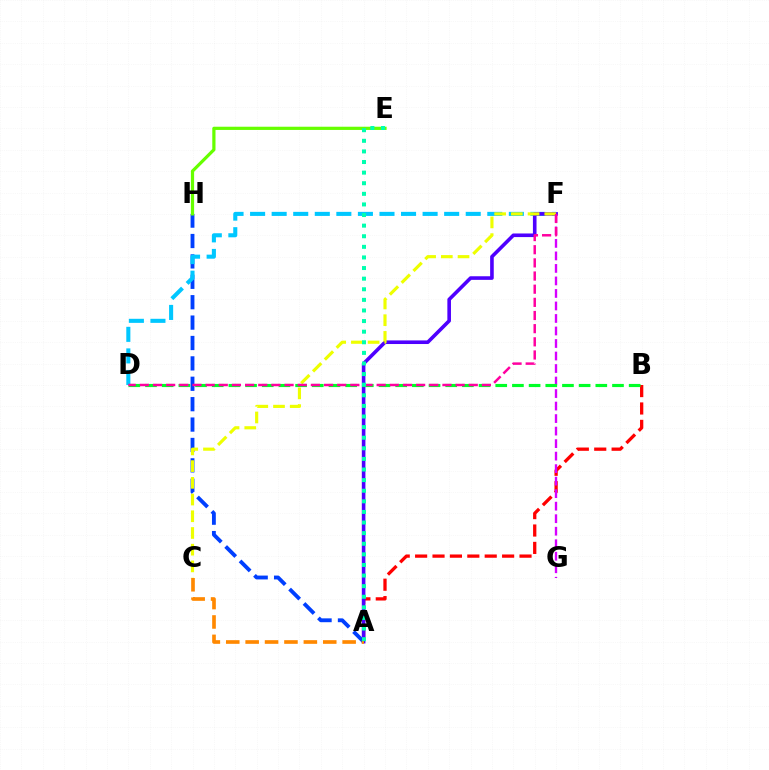{('A', 'H'): [{'color': '#003fff', 'line_style': 'dashed', 'thickness': 2.77}], ('A', 'B'): [{'color': '#ff0000', 'line_style': 'dashed', 'thickness': 2.36}], ('E', 'H'): [{'color': '#66ff00', 'line_style': 'solid', 'thickness': 2.31}], ('D', 'F'): [{'color': '#00c7ff', 'line_style': 'dashed', 'thickness': 2.93}, {'color': '#ff00a0', 'line_style': 'dashed', 'thickness': 1.79}], ('A', 'F'): [{'color': '#4f00ff', 'line_style': 'solid', 'thickness': 2.6}], ('F', 'G'): [{'color': '#d600ff', 'line_style': 'dashed', 'thickness': 1.7}], ('C', 'F'): [{'color': '#eeff00', 'line_style': 'dashed', 'thickness': 2.27}], ('B', 'D'): [{'color': '#00ff27', 'line_style': 'dashed', 'thickness': 2.27}], ('A', 'C'): [{'color': '#ff8800', 'line_style': 'dashed', 'thickness': 2.64}], ('A', 'E'): [{'color': '#00ffaf', 'line_style': 'dotted', 'thickness': 2.88}]}